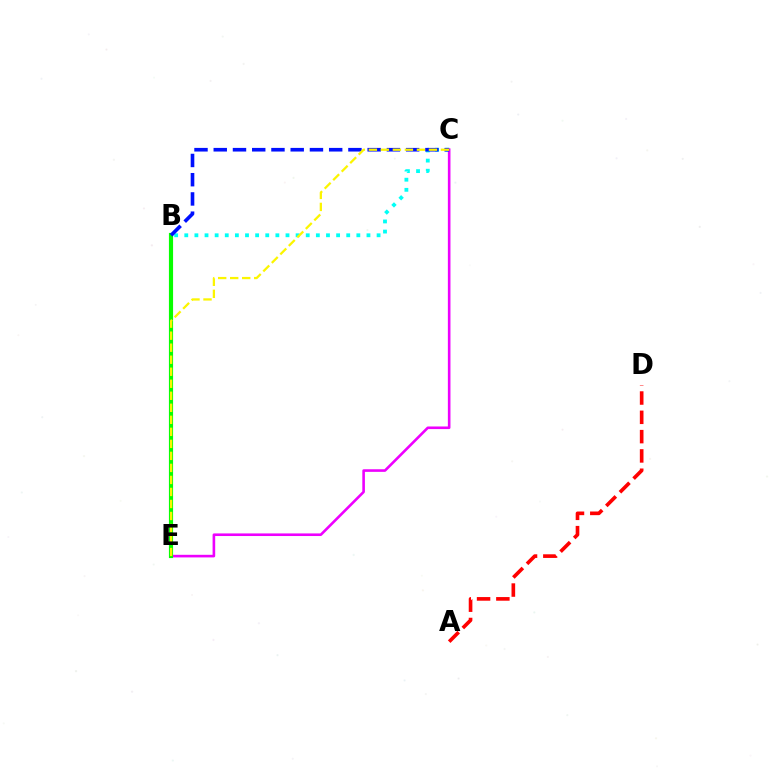{('B', 'C'): [{'color': '#00fff6', 'line_style': 'dotted', 'thickness': 2.75}, {'color': '#0010ff', 'line_style': 'dashed', 'thickness': 2.61}], ('C', 'E'): [{'color': '#ee00ff', 'line_style': 'solid', 'thickness': 1.88}, {'color': '#fcf500', 'line_style': 'dashed', 'thickness': 1.63}], ('A', 'D'): [{'color': '#ff0000', 'line_style': 'dashed', 'thickness': 2.62}], ('B', 'E'): [{'color': '#08ff00', 'line_style': 'solid', 'thickness': 2.99}]}